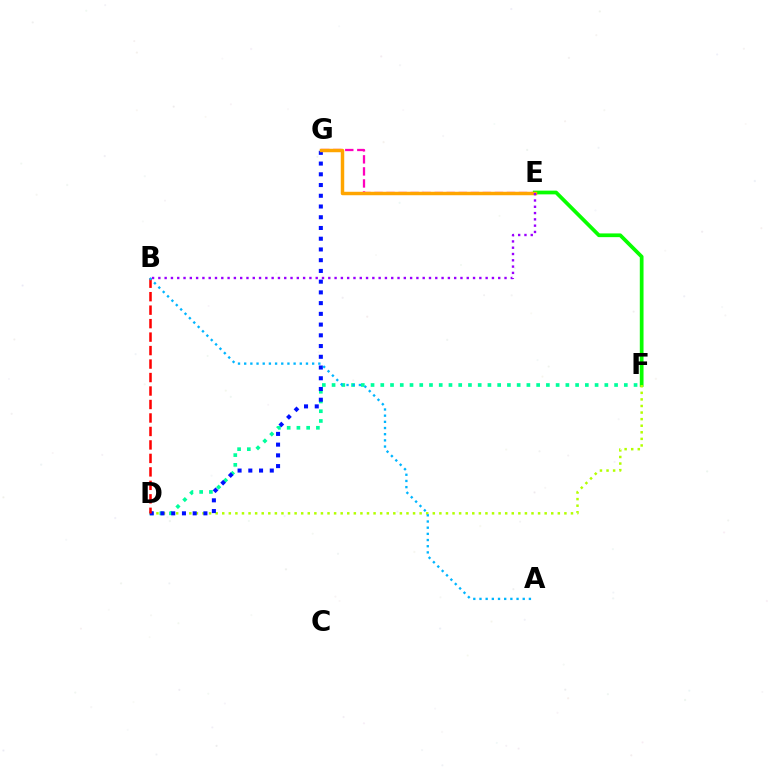{('E', 'F'): [{'color': '#08ff00', 'line_style': 'solid', 'thickness': 2.69}], ('D', 'F'): [{'color': '#b3ff00', 'line_style': 'dotted', 'thickness': 1.79}, {'color': '#00ff9d', 'line_style': 'dotted', 'thickness': 2.65}], ('E', 'G'): [{'color': '#ff00bd', 'line_style': 'dashed', 'thickness': 1.64}, {'color': '#ffa500', 'line_style': 'solid', 'thickness': 2.49}], ('D', 'G'): [{'color': '#0010ff', 'line_style': 'dotted', 'thickness': 2.92}], ('B', 'E'): [{'color': '#9b00ff', 'line_style': 'dotted', 'thickness': 1.71}], ('B', 'D'): [{'color': '#ff0000', 'line_style': 'dashed', 'thickness': 1.83}], ('A', 'B'): [{'color': '#00b5ff', 'line_style': 'dotted', 'thickness': 1.68}]}